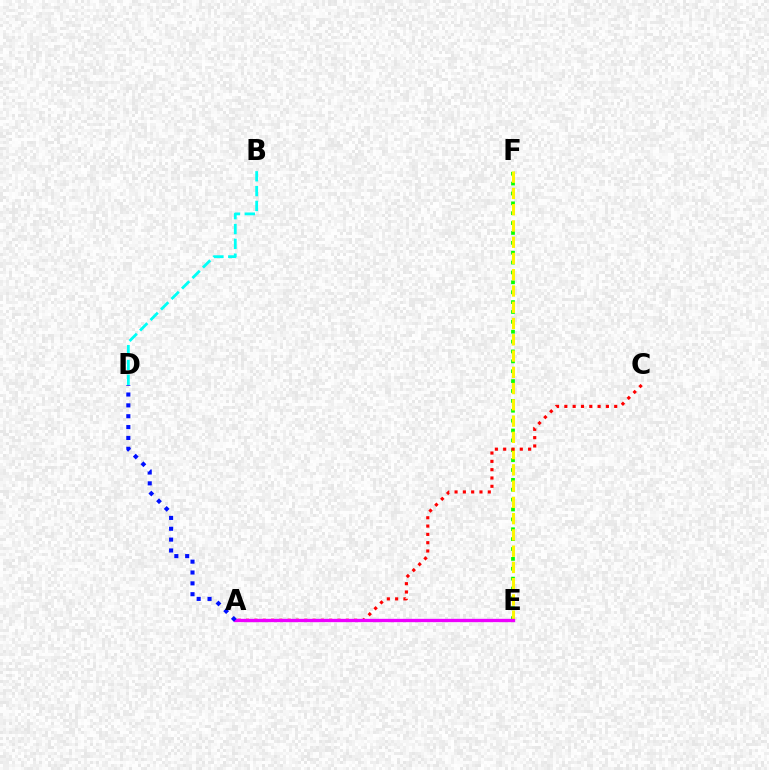{('B', 'D'): [{'color': '#00fff6', 'line_style': 'dashed', 'thickness': 2.01}], ('E', 'F'): [{'color': '#08ff00', 'line_style': 'dotted', 'thickness': 2.68}, {'color': '#fcf500', 'line_style': 'dashed', 'thickness': 2.21}], ('A', 'C'): [{'color': '#ff0000', 'line_style': 'dotted', 'thickness': 2.26}], ('A', 'E'): [{'color': '#ee00ff', 'line_style': 'solid', 'thickness': 2.4}], ('A', 'D'): [{'color': '#0010ff', 'line_style': 'dotted', 'thickness': 2.95}]}